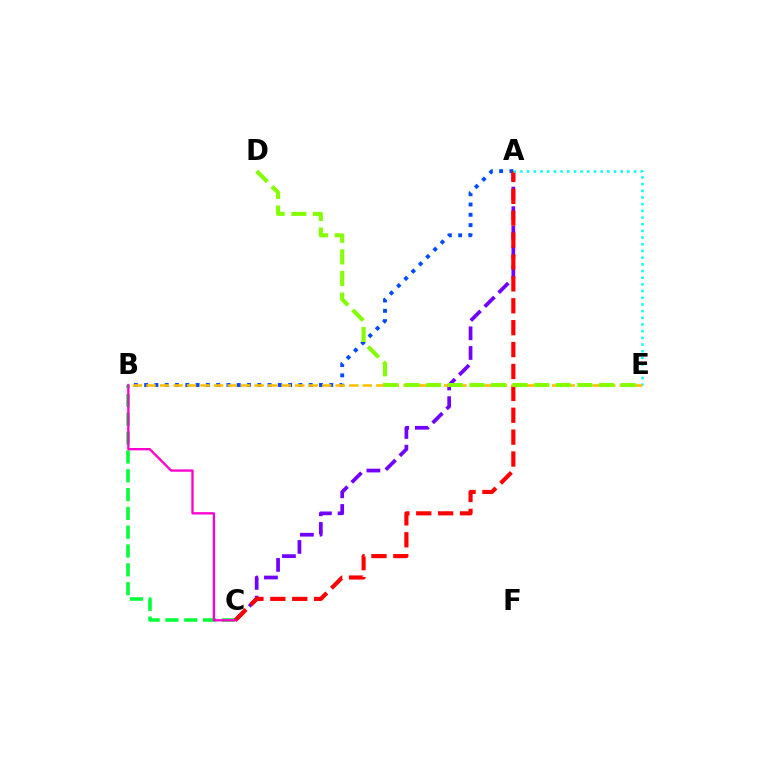{('A', 'C'): [{'color': '#7200ff', 'line_style': 'dashed', 'thickness': 2.67}, {'color': '#ff0000', 'line_style': 'dashed', 'thickness': 2.97}], ('A', 'B'): [{'color': '#004bff', 'line_style': 'dotted', 'thickness': 2.79}], ('B', 'C'): [{'color': '#00ff39', 'line_style': 'dashed', 'thickness': 2.56}, {'color': '#ff00cf', 'line_style': 'solid', 'thickness': 1.68}], ('A', 'E'): [{'color': '#00fff6', 'line_style': 'dotted', 'thickness': 1.82}], ('B', 'E'): [{'color': '#ffbd00', 'line_style': 'dashed', 'thickness': 1.84}], ('D', 'E'): [{'color': '#84ff00', 'line_style': 'dashed', 'thickness': 2.94}]}